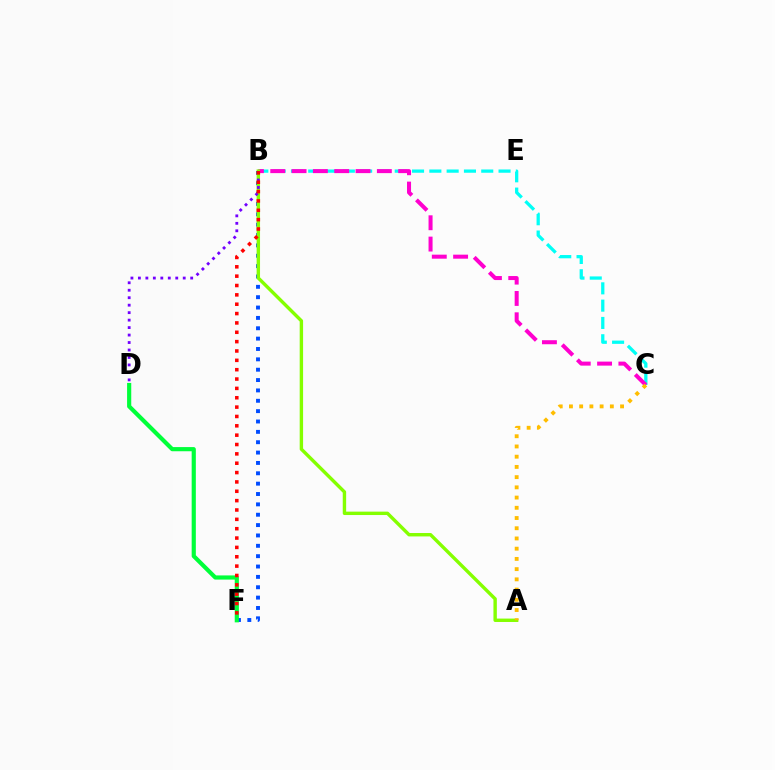{('B', 'F'): [{'color': '#004bff', 'line_style': 'dotted', 'thickness': 2.81}, {'color': '#ff0000', 'line_style': 'dotted', 'thickness': 2.54}], ('B', 'C'): [{'color': '#00fff6', 'line_style': 'dashed', 'thickness': 2.35}, {'color': '#ff00cf', 'line_style': 'dashed', 'thickness': 2.9}], ('D', 'F'): [{'color': '#00ff39', 'line_style': 'solid', 'thickness': 3.0}], ('A', 'B'): [{'color': '#84ff00', 'line_style': 'solid', 'thickness': 2.45}], ('A', 'C'): [{'color': '#ffbd00', 'line_style': 'dotted', 'thickness': 2.78}], ('B', 'D'): [{'color': '#7200ff', 'line_style': 'dotted', 'thickness': 2.03}]}